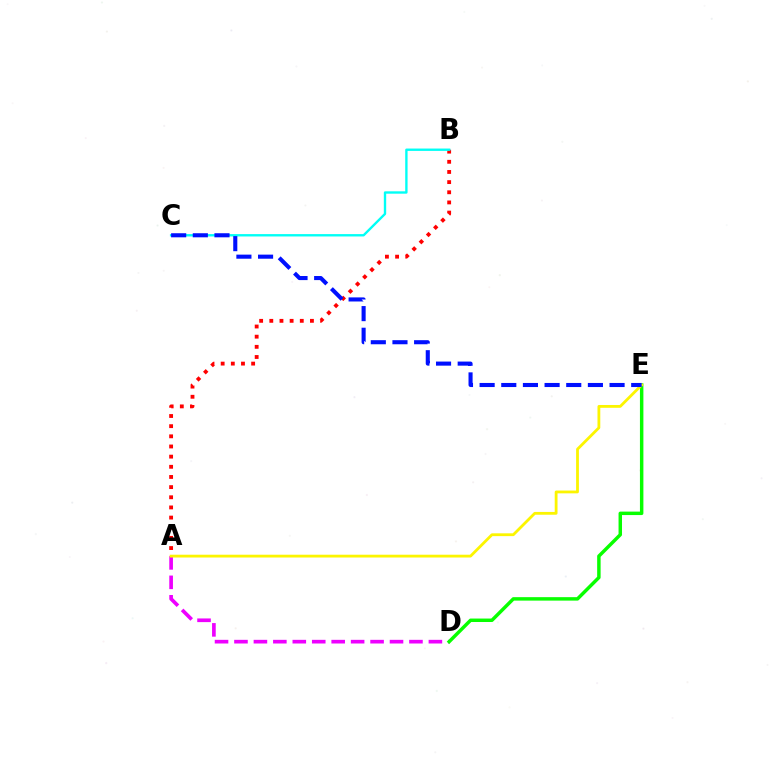{('A', 'B'): [{'color': '#ff0000', 'line_style': 'dotted', 'thickness': 2.76}], ('A', 'D'): [{'color': '#ee00ff', 'line_style': 'dashed', 'thickness': 2.64}], ('D', 'E'): [{'color': '#08ff00', 'line_style': 'solid', 'thickness': 2.49}], ('B', 'C'): [{'color': '#00fff6', 'line_style': 'solid', 'thickness': 1.7}], ('A', 'E'): [{'color': '#fcf500', 'line_style': 'solid', 'thickness': 2.01}], ('C', 'E'): [{'color': '#0010ff', 'line_style': 'dashed', 'thickness': 2.94}]}